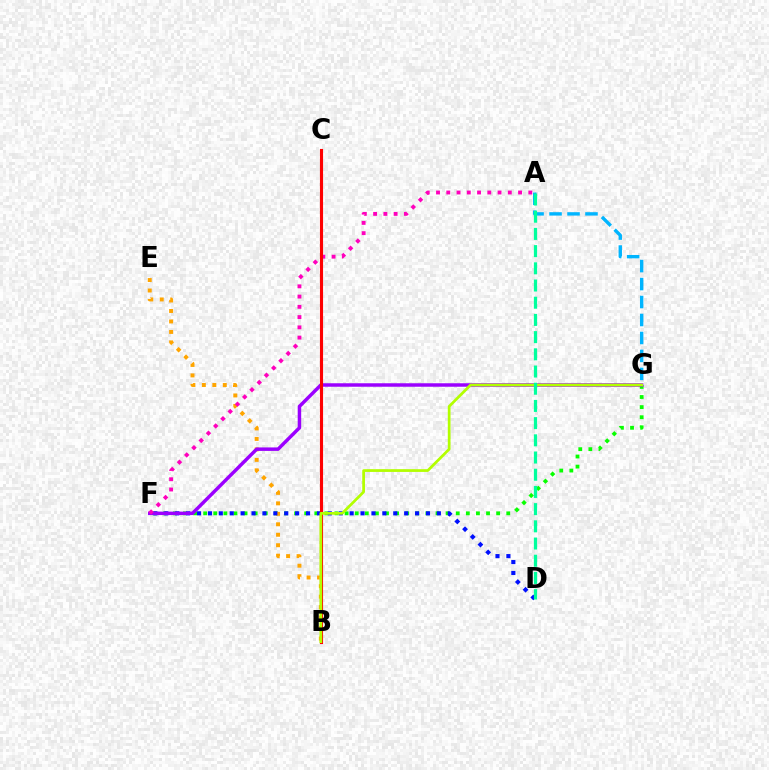{('F', 'G'): [{'color': '#08ff00', 'line_style': 'dotted', 'thickness': 2.74}, {'color': '#9b00ff', 'line_style': 'solid', 'thickness': 2.5}], ('B', 'E'): [{'color': '#ffa500', 'line_style': 'dotted', 'thickness': 2.84}], ('D', 'F'): [{'color': '#0010ff', 'line_style': 'dotted', 'thickness': 2.96}], ('A', 'F'): [{'color': '#ff00bd', 'line_style': 'dotted', 'thickness': 2.79}], ('A', 'G'): [{'color': '#00b5ff', 'line_style': 'dashed', 'thickness': 2.44}], ('B', 'C'): [{'color': '#ff0000', 'line_style': 'solid', 'thickness': 2.24}], ('B', 'G'): [{'color': '#b3ff00', 'line_style': 'solid', 'thickness': 1.97}], ('A', 'D'): [{'color': '#00ff9d', 'line_style': 'dashed', 'thickness': 2.34}]}